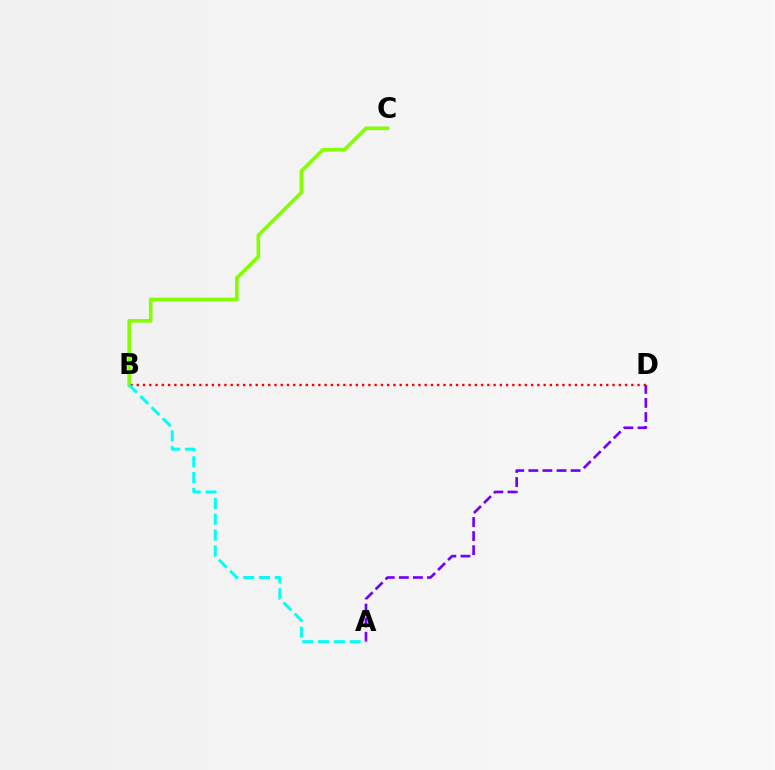{('B', 'C'): [{'color': '#84ff00', 'line_style': 'solid', 'thickness': 2.61}], ('A', 'D'): [{'color': '#7200ff', 'line_style': 'dashed', 'thickness': 1.91}], ('B', 'D'): [{'color': '#ff0000', 'line_style': 'dotted', 'thickness': 1.7}], ('A', 'B'): [{'color': '#00fff6', 'line_style': 'dashed', 'thickness': 2.15}]}